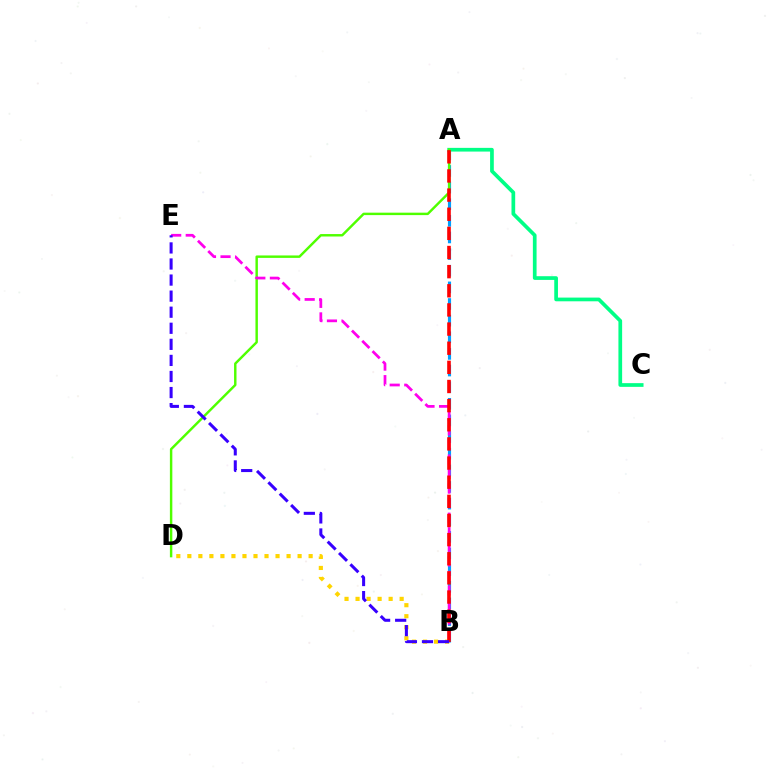{('B', 'D'): [{'color': '#ffd500', 'line_style': 'dotted', 'thickness': 3.0}], ('A', 'B'): [{'color': '#009eff', 'line_style': 'dashed', 'thickness': 2.26}, {'color': '#ff0000', 'line_style': 'dashed', 'thickness': 2.6}], ('A', 'C'): [{'color': '#00ff86', 'line_style': 'solid', 'thickness': 2.67}], ('A', 'D'): [{'color': '#4fff00', 'line_style': 'solid', 'thickness': 1.76}], ('B', 'E'): [{'color': '#ff00ed', 'line_style': 'dashed', 'thickness': 1.98}, {'color': '#3700ff', 'line_style': 'dashed', 'thickness': 2.18}]}